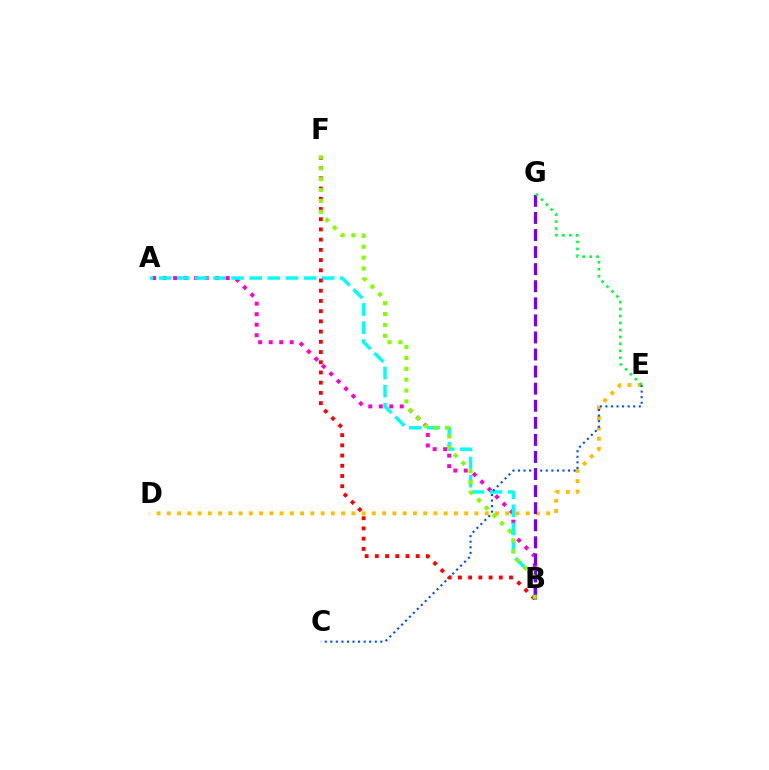{('A', 'B'): [{'color': '#ff00cf', 'line_style': 'dotted', 'thickness': 2.86}, {'color': '#00fff6', 'line_style': 'dashed', 'thickness': 2.46}], ('D', 'E'): [{'color': '#ffbd00', 'line_style': 'dotted', 'thickness': 2.79}], ('C', 'E'): [{'color': '#004bff', 'line_style': 'dotted', 'thickness': 1.51}], ('B', 'G'): [{'color': '#7200ff', 'line_style': 'dashed', 'thickness': 2.32}], ('E', 'G'): [{'color': '#00ff39', 'line_style': 'dotted', 'thickness': 1.89}], ('B', 'F'): [{'color': '#ff0000', 'line_style': 'dotted', 'thickness': 2.78}, {'color': '#84ff00', 'line_style': 'dotted', 'thickness': 2.96}]}